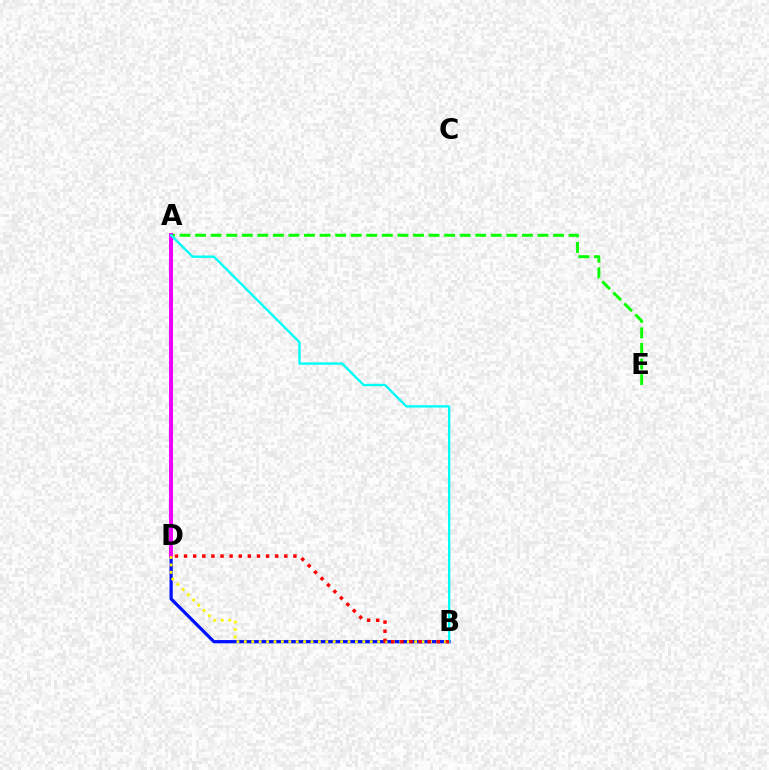{('A', 'E'): [{'color': '#08ff00', 'line_style': 'dashed', 'thickness': 2.11}], ('B', 'D'): [{'color': '#0010ff', 'line_style': 'solid', 'thickness': 2.33}, {'color': '#fcf500', 'line_style': 'dotted', 'thickness': 2.01}, {'color': '#ff0000', 'line_style': 'dotted', 'thickness': 2.48}], ('A', 'D'): [{'color': '#ee00ff', 'line_style': 'solid', 'thickness': 2.86}], ('A', 'B'): [{'color': '#00fff6', 'line_style': 'solid', 'thickness': 1.68}]}